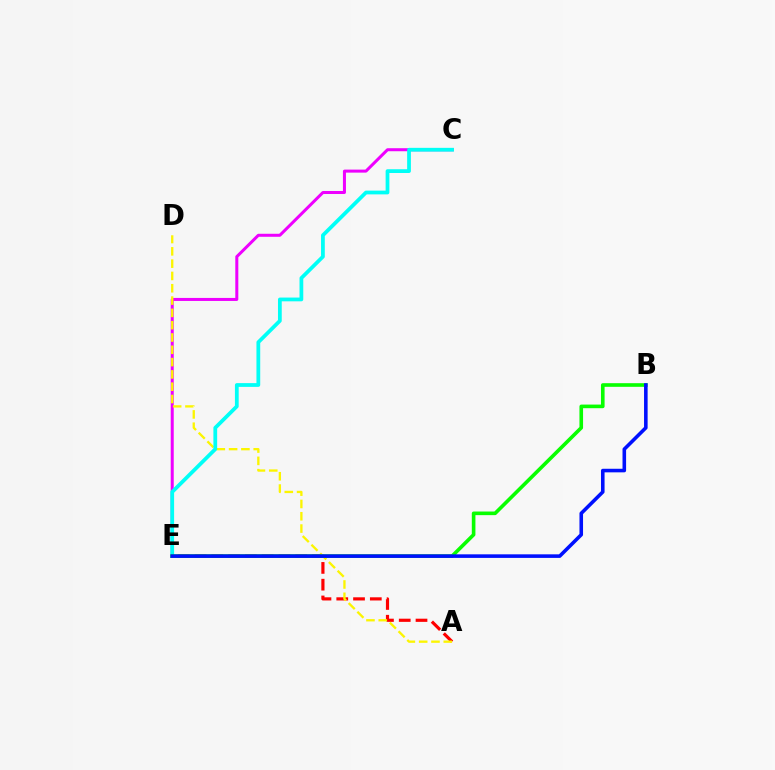{('C', 'E'): [{'color': '#ee00ff', 'line_style': 'solid', 'thickness': 2.17}, {'color': '#00fff6', 'line_style': 'solid', 'thickness': 2.71}], ('A', 'E'): [{'color': '#ff0000', 'line_style': 'dashed', 'thickness': 2.28}], ('A', 'D'): [{'color': '#fcf500', 'line_style': 'dashed', 'thickness': 1.67}], ('B', 'E'): [{'color': '#08ff00', 'line_style': 'solid', 'thickness': 2.61}, {'color': '#0010ff', 'line_style': 'solid', 'thickness': 2.58}]}